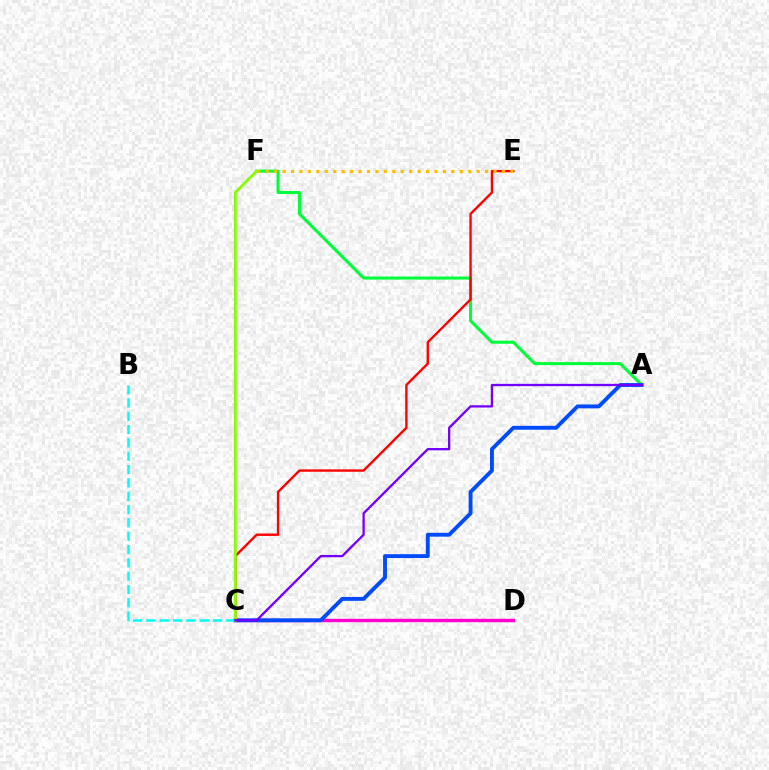{('A', 'F'): [{'color': '#00ff39', 'line_style': 'solid', 'thickness': 2.19}], ('C', 'D'): [{'color': '#ff00cf', 'line_style': 'solid', 'thickness': 2.46}], ('A', 'C'): [{'color': '#004bff', 'line_style': 'solid', 'thickness': 2.79}, {'color': '#7200ff', 'line_style': 'solid', 'thickness': 1.65}], ('B', 'C'): [{'color': '#00fff6', 'line_style': 'dashed', 'thickness': 1.81}], ('C', 'E'): [{'color': '#ff0000', 'line_style': 'solid', 'thickness': 1.71}], ('E', 'F'): [{'color': '#ffbd00', 'line_style': 'dotted', 'thickness': 2.29}], ('C', 'F'): [{'color': '#84ff00', 'line_style': 'solid', 'thickness': 2.05}]}